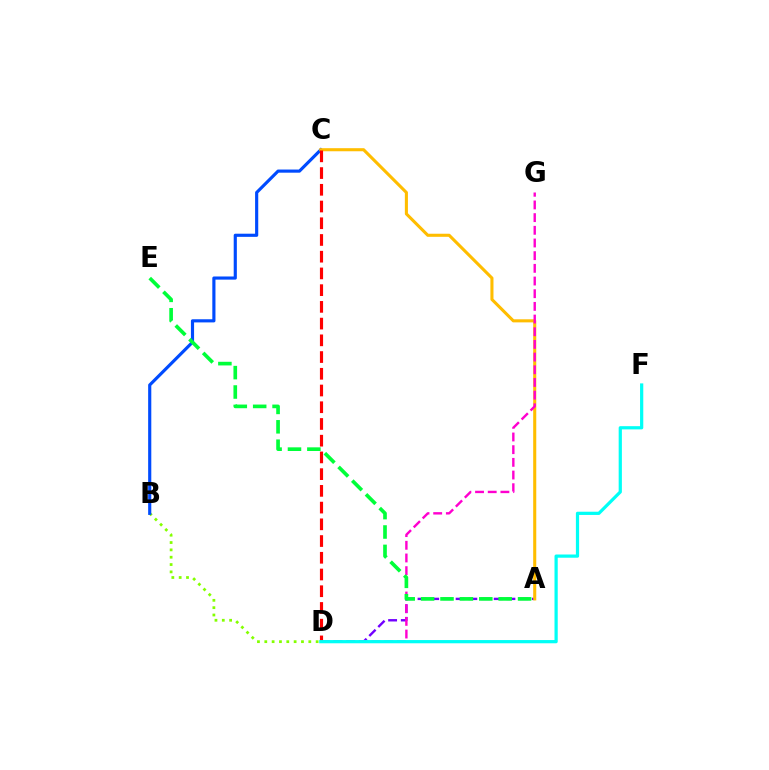{('A', 'D'): [{'color': '#7200ff', 'line_style': 'dashed', 'thickness': 1.73}], ('B', 'D'): [{'color': '#84ff00', 'line_style': 'dotted', 'thickness': 1.99}], ('B', 'C'): [{'color': '#004bff', 'line_style': 'solid', 'thickness': 2.27}], ('A', 'C'): [{'color': '#ffbd00', 'line_style': 'solid', 'thickness': 2.21}], ('D', 'G'): [{'color': '#ff00cf', 'line_style': 'dashed', 'thickness': 1.72}], ('A', 'E'): [{'color': '#00ff39', 'line_style': 'dashed', 'thickness': 2.63}], ('C', 'D'): [{'color': '#ff0000', 'line_style': 'dashed', 'thickness': 2.27}], ('D', 'F'): [{'color': '#00fff6', 'line_style': 'solid', 'thickness': 2.32}]}